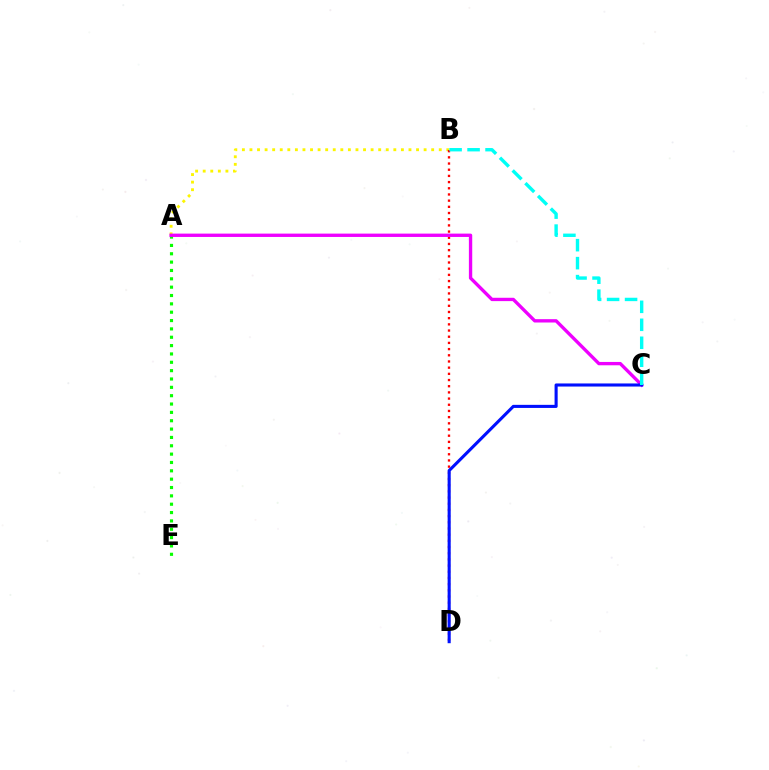{('A', 'B'): [{'color': '#fcf500', 'line_style': 'dotted', 'thickness': 2.06}], ('B', 'D'): [{'color': '#ff0000', 'line_style': 'dotted', 'thickness': 1.68}], ('A', 'E'): [{'color': '#08ff00', 'line_style': 'dotted', 'thickness': 2.27}], ('A', 'C'): [{'color': '#ee00ff', 'line_style': 'solid', 'thickness': 2.41}], ('C', 'D'): [{'color': '#0010ff', 'line_style': 'solid', 'thickness': 2.22}], ('B', 'C'): [{'color': '#00fff6', 'line_style': 'dashed', 'thickness': 2.44}]}